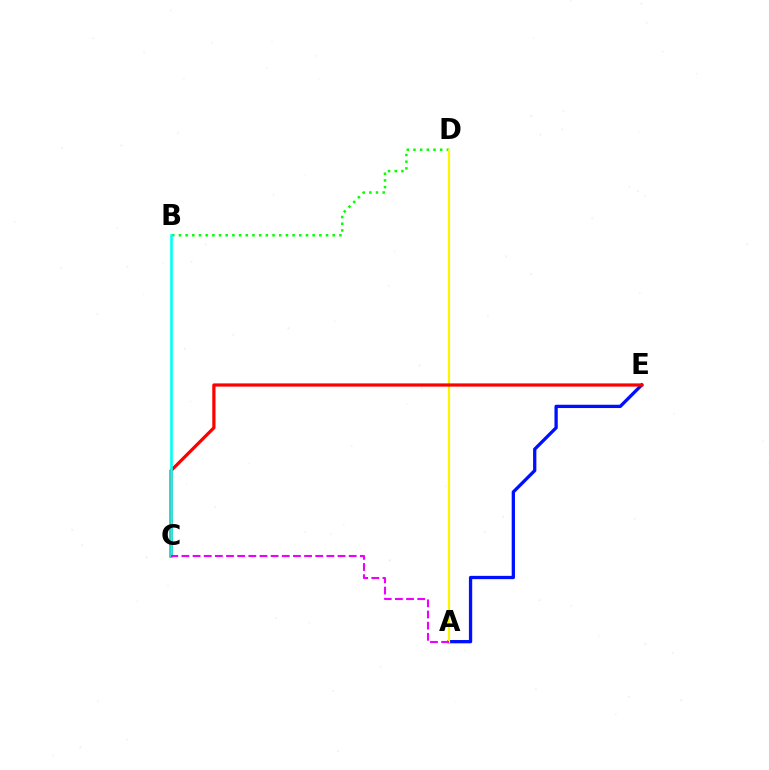{('B', 'D'): [{'color': '#08ff00', 'line_style': 'dotted', 'thickness': 1.82}], ('A', 'E'): [{'color': '#0010ff', 'line_style': 'solid', 'thickness': 2.37}], ('A', 'D'): [{'color': '#fcf500', 'line_style': 'solid', 'thickness': 1.58}], ('C', 'E'): [{'color': '#ff0000', 'line_style': 'solid', 'thickness': 2.32}], ('B', 'C'): [{'color': '#00fff6', 'line_style': 'solid', 'thickness': 1.88}], ('A', 'C'): [{'color': '#ee00ff', 'line_style': 'dashed', 'thickness': 1.51}]}